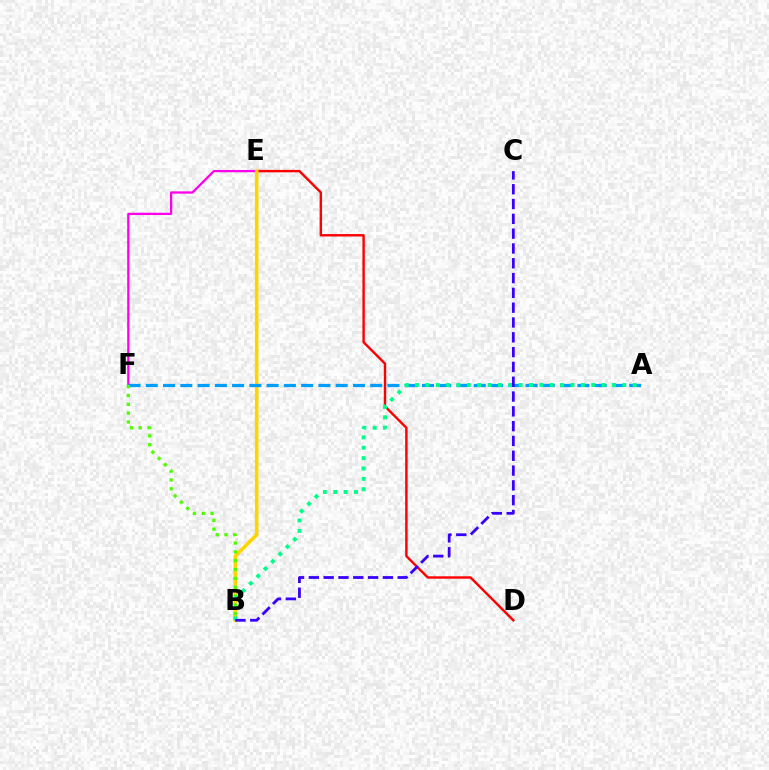{('E', 'F'): [{'color': '#ff00ed', 'line_style': 'solid', 'thickness': 1.64}], ('D', 'E'): [{'color': '#ff0000', 'line_style': 'solid', 'thickness': 1.74}], ('B', 'E'): [{'color': '#ffd500', 'line_style': 'solid', 'thickness': 2.56}], ('A', 'F'): [{'color': '#009eff', 'line_style': 'dashed', 'thickness': 2.35}], ('B', 'F'): [{'color': '#4fff00', 'line_style': 'dotted', 'thickness': 2.4}], ('A', 'B'): [{'color': '#00ff86', 'line_style': 'dotted', 'thickness': 2.82}], ('B', 'C'): [{'color': '#3700ff', 'line_style': 'dashed', 'thickness': 2.01}]}